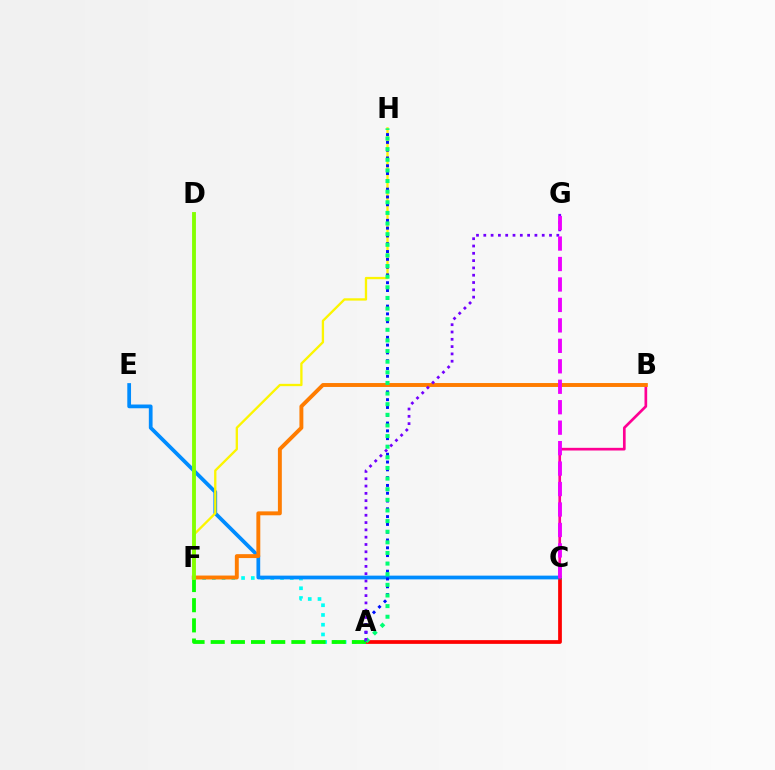{('A', 'C'): [{'color': '#ff0000', 'line_style': 'solid', 'thickness': 2.69}], ('A', 'F'): [{'color': '#00fff6', 'line_style': 'dotted', 'thickness': 2.65}, {'color': '#08ff00', 'line_style': 'dashed', 'thickness': 2.74}], ('C', 'E'): [{'color': '#008cff', 'line_style': 'solid', 'thickness': 2.69}], ('F', 'H'): [{'color': '#fcf500', 'line_style': 'solid', 'thickness': 1.67}], ('B', 'C'): [{'color': '#ff0094', 'line_style': 'solid', 'thickness': 1.93}], ('A', 'H'): [{'color': '#0010ff', 'line_style': 'dotted', 'thickness': 2.12}, {'color': '#00ff74', 'line_style': 'dotted', 'thickness': 2.89}], ('B', 'F'): [{'color': '#ff7c00', 'line_style': 'solid', 'thickness': 2.82}], ('D', 'F'): [{'color': '#84ff00', 'line_style': 'solid', 'thickness': 2.78}], ('A', 'G'): [{'color': '#7200ff', 'line_style': 'dotted', 'thickness': 1.98}], ('C', 'G'): [{'color': '#ee00ff', 'line_style': 'dashed', 'thickness': 2.78}]}